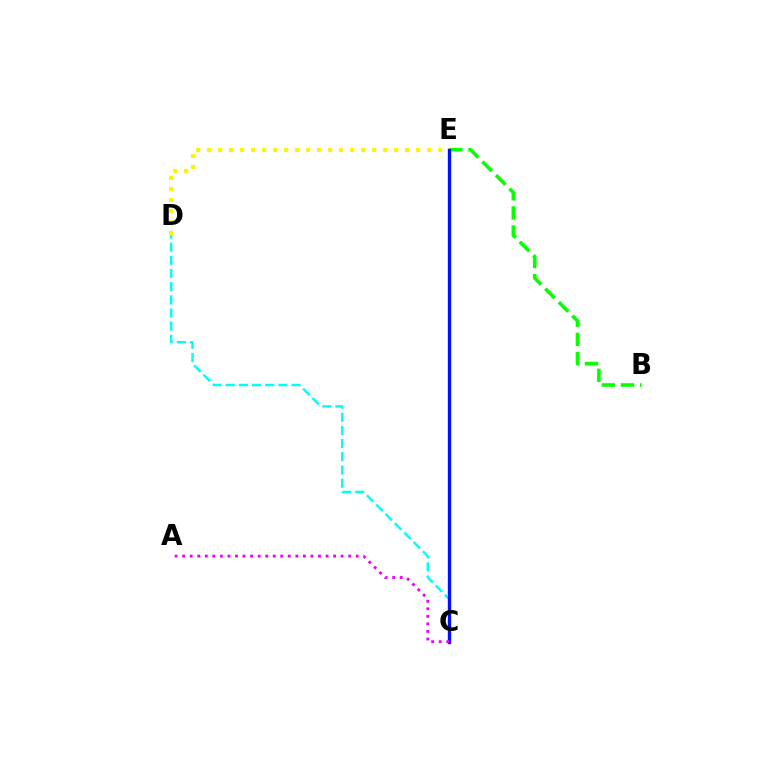{('B', 'E'): [{'color': '#08ff00', 'line_style': 'dashed', 'thickness': 2.6}], ('C', 'D'): [{'color': '#00fff6', 'line_style': 'dashed', 'thickness': 1.79}], ('D', 'E'): [{'color': '#fcf500', 'line_style': 'dotted', 'thickness': 2.99}], ('C', 'E'): [{'color': '#ff0000', 'line_style': 'solid', 'thickness': 2.28}, {'color': '#0010ff', 'line_style': 'solid', 'thickness': 2.31}], ('A', 'C'): [{'color': '#ee00ff', 'line_style': 'dotted', 'thickness': 2.05}]}